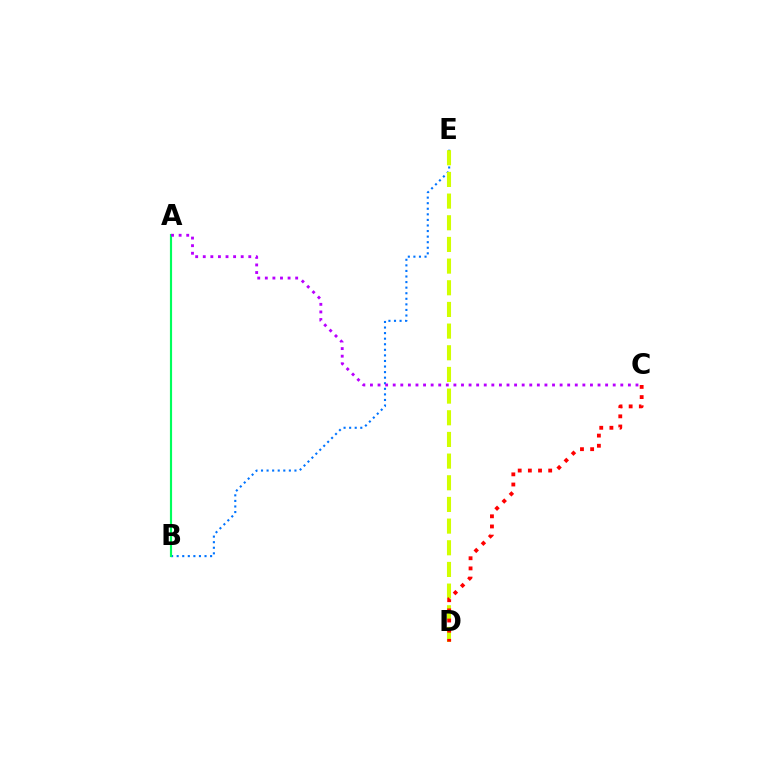{('B', 'E'): [{'color': '#0074ff', 'line_style': 'dotted', 'thickness': 1.51}], ('D', 'E'): [{'color': '#d1ff00', 'line_style': 'dashed', 'thickness': 2.94}], ('C', 'D'): [{'color': '#ff0000', 'line_style': 'dotted', 'thickness': 2.76}], ('A', 'B'): [{'color': '#00ff5c', 'line_style': 'solid', 'thickness': 1.56}], ('A', 'C'): [{'color': '#b900ff', 'line_style': 'dotted', 'thickness': 2.06}]}